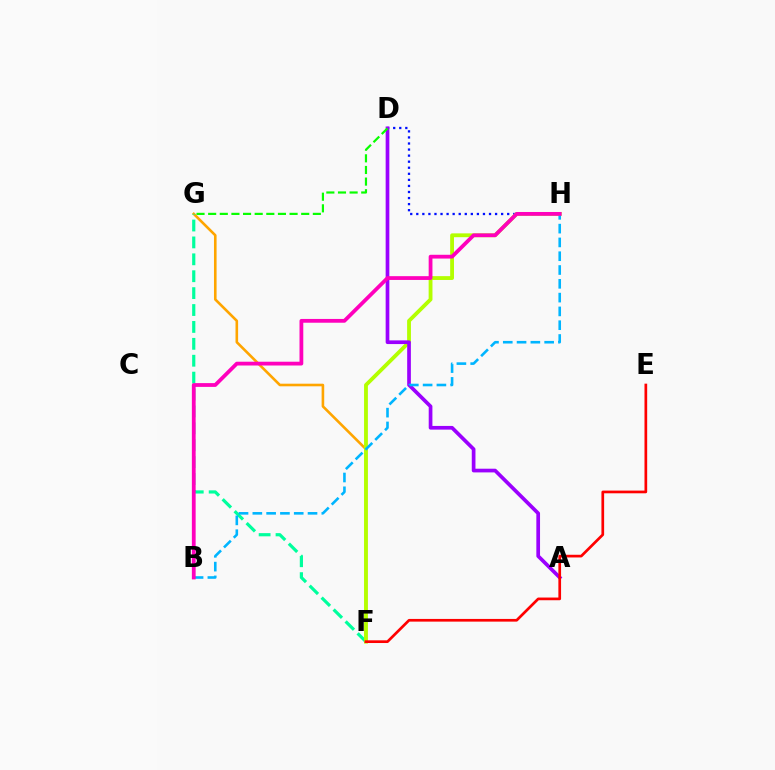{('F', 'G'): [{'color': '#ffa500', 'line_style': 'solid', 'thickness': 1.88}, {'color': '#00ff9d', 'line_style': 'dashed', 'thickness': 2.3}], ('D', 'H'): [{'color': '#0010ff', 'line_style': 'dotted', 'thickness': 1.65}], ('F', 'H'): [{'color': '#b3ff00', 'line_style': 'solid', 'thickness': 2.76}], ('A', 'D'): [{'color': '#9b00ff', 'line_style': 'solid', 'thickness': 2.66}], ('E', 'F'): [{'color': '#ff0000', 'line_style': 'solid', 'thickness': 1.94}], ('D', 'G'): [{'color': '#08ff00', 'line_style': 'dashed', 'thickness': 1.58}], ('B', 'H'): [{'color': '#00b5ff', 'line_style': 'dashed', 'thickness': 1.87}, {'color': '#ff00bd', 'line_style': 'solid', 'thickness': 2.72}]}